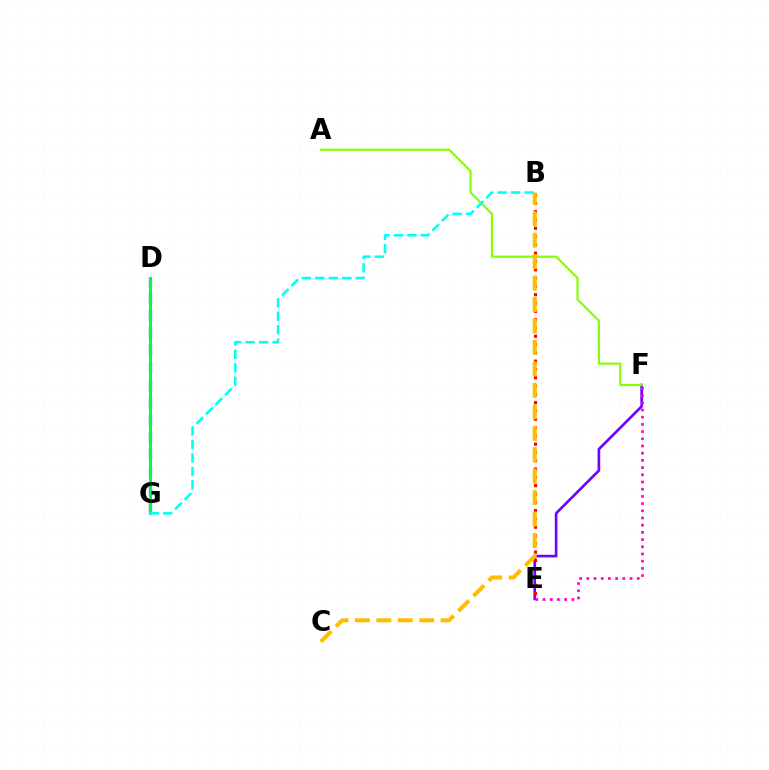{('E', 'F'): [{'color': '#7200ff', 'line_style': 'solid', 'thickness': 1.91}, {'color': '#ff00cf', 'line_style': 'dotted', 'thickness': 1.96}], ('B', 'E'): [{'color': '#ff0000', 'line_style': 'dotted', 'thickness': 2.26}], ('A', 'F'): [{'color': '#84ff00', 'line_style': 'solid', 'thickness': 1.56}], ('D', 'G'): [{'color': '#004bff', 'line_style': 'dashed', 'thickness': 2.37}, {'color': '#00ff39', 'line_style': 'solid', 'thickness': 2.13}], ('B', 'C'): [{'color': '#ffbd00', 'line_style': 'dashed', 'thickness': 2.91}], ('B', 'G'): [{'color': '#00fff6', 'line_style': 'dashed', 'thickness': 1.83}]}